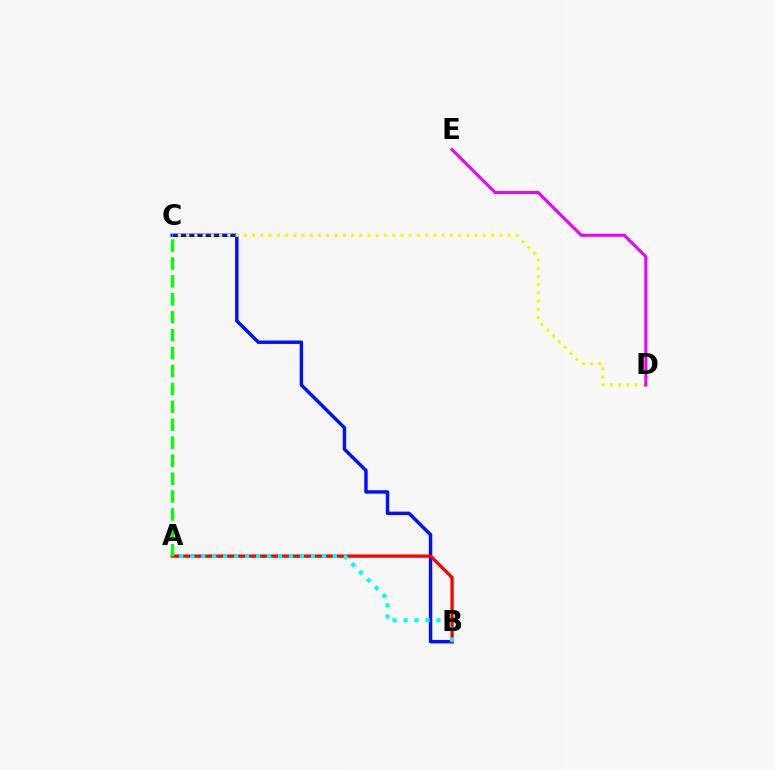{('B', 'C'): [{'color': '#0010ff', 'line_style': 'solid', 'thickness': 2.48}], ('A', 'B'): [{'color': '#ff0000', 'line_style': 'solid', 'thickness': 2.38}, {'color': '#00fff6', 'line_style': 'dotted', 'thickness': 2.98}], ('C', 'D'): [{'color': '#fcf500', 'line_style': 'dotted', 'thickness': 2.24}], ('A', 'C'): [{'color': '#08ff00', 'line_style': 'dashed', 'thickness': 2.43}], ('D', 'E'): [{'color': '#ee00ff', 'line_style': 'solid', 'thickness': 2.19}]}